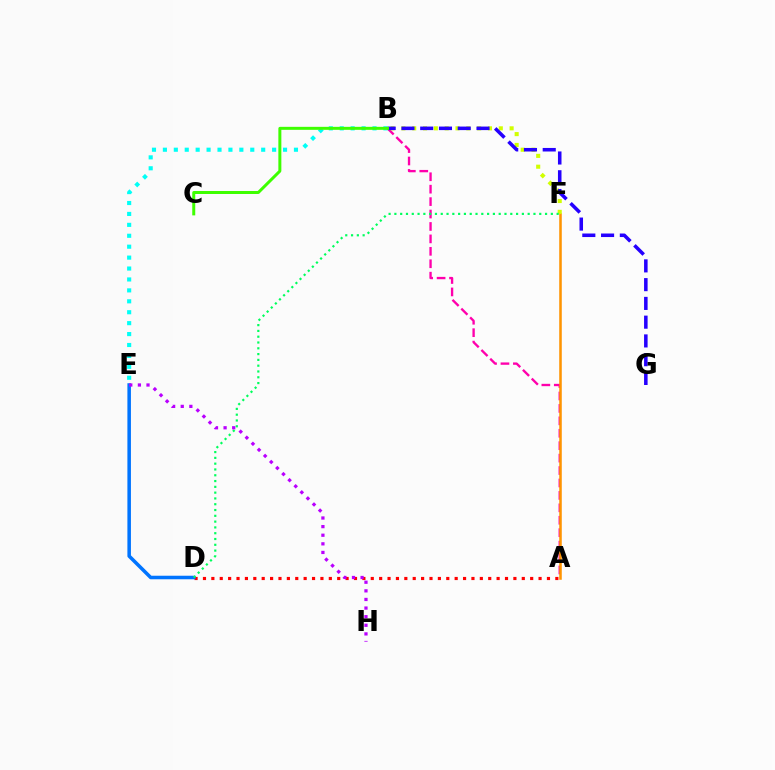{('A', 'D'): [{'color': '#ff0000', 'line_style': 'dotted', 'thickness': 2.28}], ('A', 'B'): [{'color': '#ff00ac', 'line_style': 'dashed', 'thickness': 1.69}], ('A', 'F'): [{'color': '#ff9400', 'line_style': 'solid', 'thickness': 1.83}], ('D', 'E'): [{'color': '#0074ff', 'line_style': 'solid', 'thickness': 2.55}], ('B', 'E'): [{'color': '#00fff6', 'line_style': 'dotted', 'thickness': 2.97}], ('B', 'F'): [{'color': '#d1ff00', 'line_style': 'dotted', 'thickness': 2.94}], ('D', 'F'): [{'color': '#00ff5c', 'line_style': 'dotted', 'thickness': 1.57}], ('B', 'G'): [{'color': '#2500ff', 'line_style': 'dashed', 'thickness': 2.55}], ('B', 'C'): [{'color': '#3dff00', 'line_style': 'solid', 'thickness': 2.15}], ('E', 'H'): [{'color': '#b900ff', 'line_style': 'dotted', 'thickness': 2.34}]}